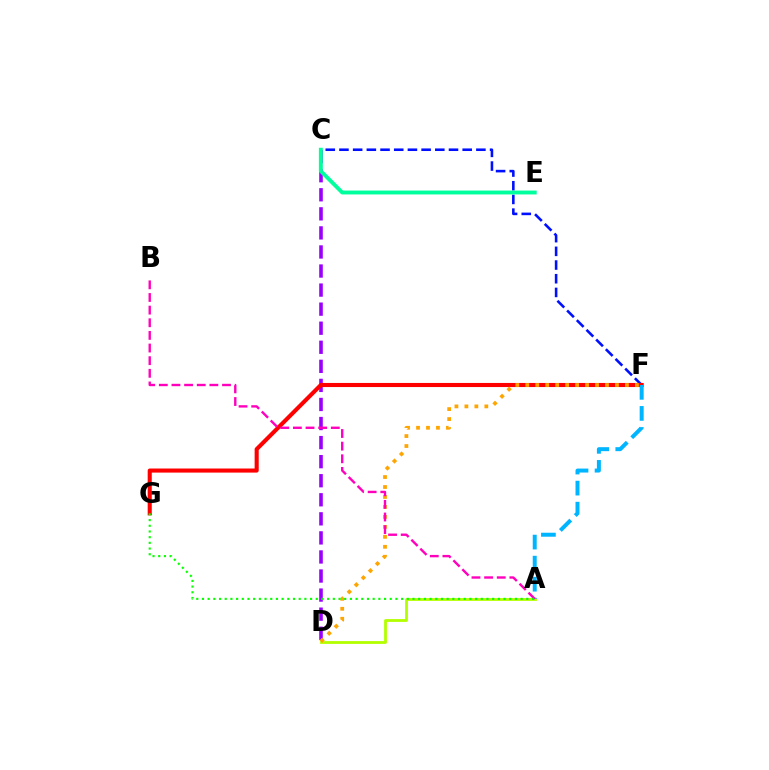{('C', 'D'): [{'color': '#9b00ff', 'line_style': 'dashed', 'thickness': 2.59}], ('C', 'F'): [{'color': '#0010ff', 'line_style': 'dashed', 'thickness': 1.86}], ('F', 'G'): [{'color': '#ff0000', 'line_style': 'solid', 'thickness': 2.94}], ('C', 'E'): [{'color': '#00ff9d', 'line_style': 'solid', 'thickness': 2.8}], ('A', 'D'): [{'color': '#b3ff00', 'line_style': 'solid', 'thickness': 2.02}], ('A', 'F'): [{'color': '#00b5ff', 'line_style': 'dashed', 'thickness': 2.86}], ('D', 'F'): [{'color': '#ffa500', 'line_style': 'dotted', 'thickness': 2.71}], ('A', 'B'): [{'color': '#ff00bd', 'line_style': 'dashed', 'thickness': 1.72}], ('A', 'G'): [{'color': '#08ff00', 'line_style': 'dotted', 'thickness': 1.55}]}